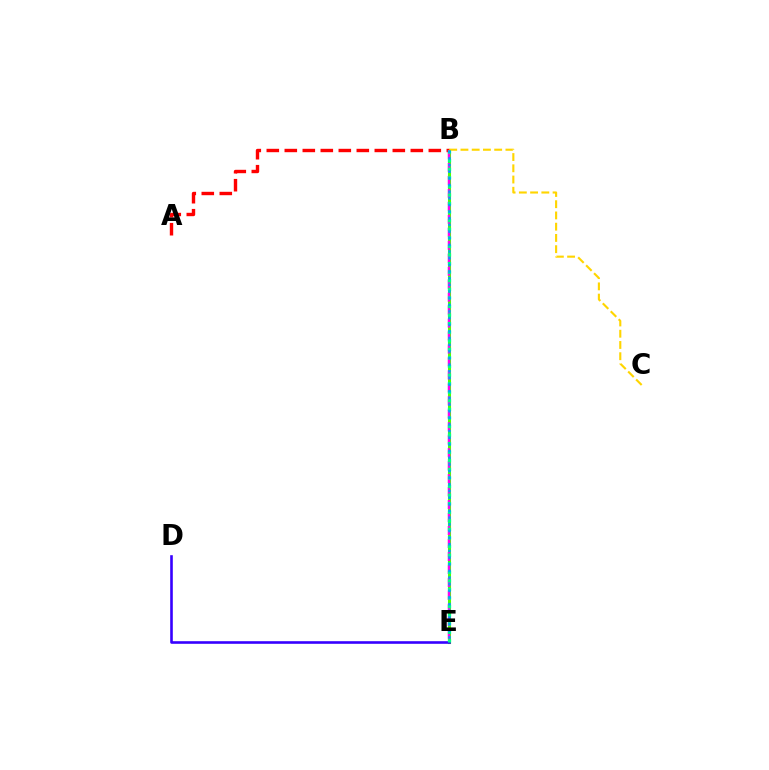{('B', 'E'): [{'color': '#4fff00', 'line_style': 'solid', 'thickness': 2.21}, {'color': '#ff00ed', 'line_style': 'dashed', 'thickness': 1.76}, {'color': '#00ff86', 'line_style': 'dotted', 'thickness': 2.33}, {'color': '#009eff', 'line_style': 'dotted', 'thickness': 1.81}], ('A', 'B'): [{'color': '#ff0000', 'line_style': 'dashed', 'thickness': 2.45}], ('B', 'C'): [{'color': '#ffd500', 'line_style': 'dashed', 'thickness': 1.53}], ('D', 'E'): [{'color': '#3700ff', 'line_style': 'solid', 'thickness': 1.88}]}